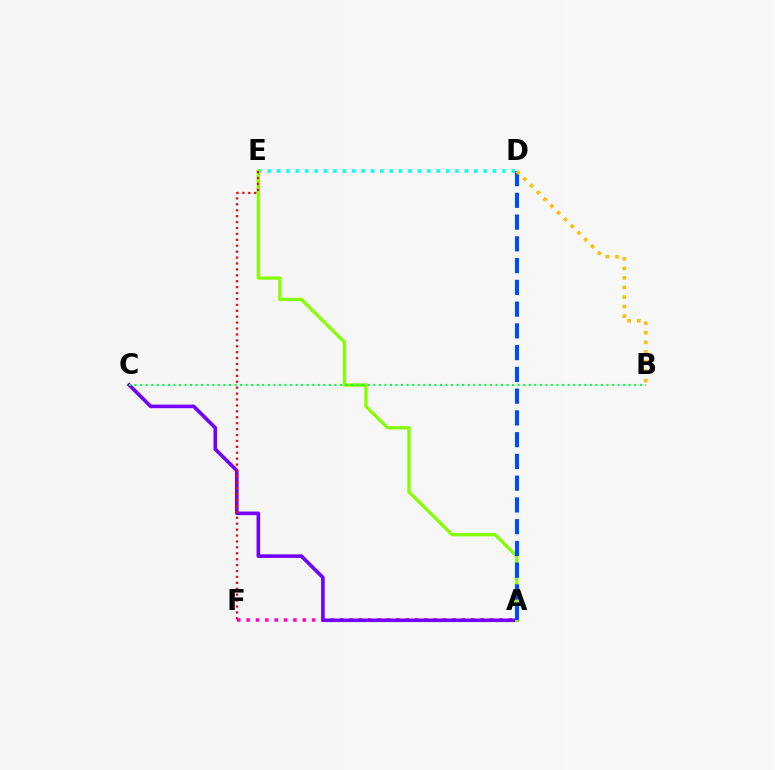{('D', 'E'): [{'color': '#00fff6', 'line_style': 'dotted', 'thickness': 2.55}], ('A', 'F'): [{'color': '#ff00cf', 'line_style': 'dotted', 'thickness': 2.54}], ('A', 'C'): [{'color': '#7200ff', 'line_style': 'solid', 'thickness': 2.6}], ('A', 'E'): [{'color': '#84ff00', 'line_style': 'solid', 'thickness': 2.35}], ('A', 'D'): [{'color': '#004bff', 'line_style': 'dashed', 'thickness': 2.96}], ('B', 'C'): [{'color': '#00ff39', 'line_style': 'dotted', 'thickness': 1.51}], ('B', 'D'): [{'color': '#ffbd00', 'line_style': 'dotted', 'thickness': 2.6}], ('E', 'F'): [{'color': '#ff0000', 'line_style': 'dotted', 'thickness': 1.61}]}